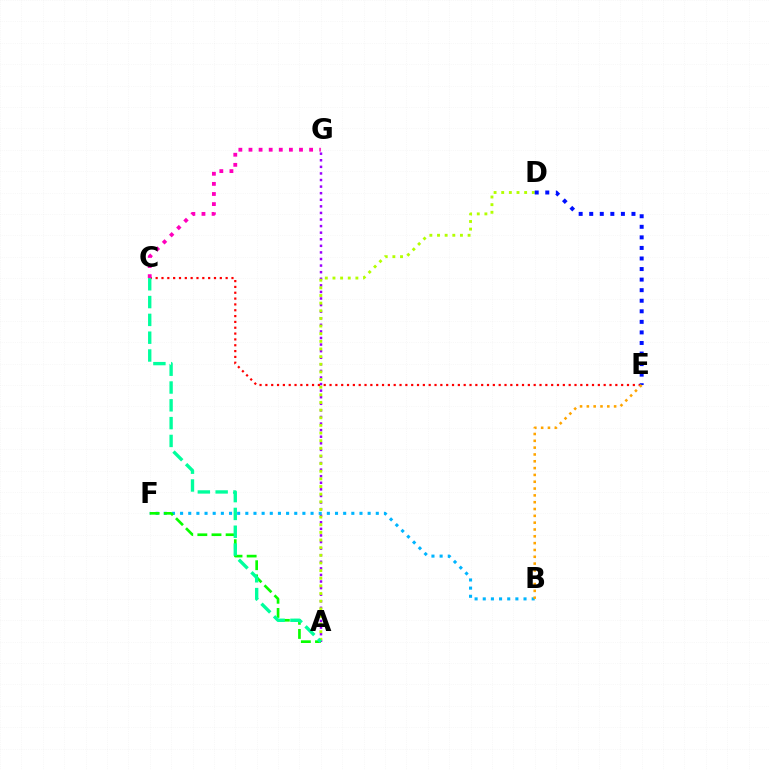{('A', 'G'): [{'color': '#9b00ff', 'line_style': 'dotted', 'thickness': 1.79}], ('B', 'F'): [{'color': '#00b5ff', 'line_style': 'dotted', 'thickness': 2.22}], ('A', 'F'): [{'color': '#08ff00', 'line_style': 'dashed', 'thickness': 1.92}], ('A', 'D'): [{'color': '#b3ff00', 'line_style': 'dotted', 'thickness': 2.08}], ('C', 'E'): [{'color': '#ff0000', 'line_style': 'dotted', 'thickness': 1.58}], ('D', 'E'): [{'color': '#0010ff', 'line_style': 'dotted', 'thickness': 2.87}], ('A', 'C'): [{'color': '#00ff9d', 'line_style': 'dashed', 'thickness': 2.42}], ('C', 'G'): [{'color': '#ff00bd', 'line_style': 'dotted', 'thickness': 2.75}], ('B', 'E'): [{'color': '#ffa500', 'line_style': 'dotted', 'thickness': 1.85}]}